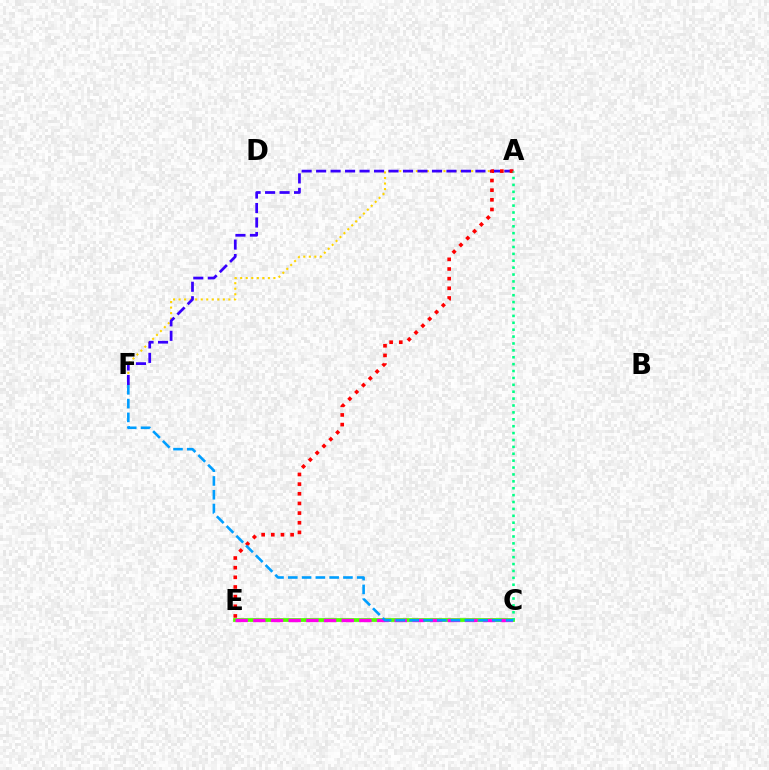{('C', 'E'): [{'color': '#4fff00', 'line_style': 'solid', 'thickness': 2.71}, {'color': '#ff00ed', 'line_style': 'dashed', 'thickness': 2.4}], ('A', 'F'): [{'color': '#ffd500', 'line_style': 'dotted', 'thickness': 1.5}, {'color': '#3700ff', 'line_style': 'dashed', 'thickness': 1.97}], ('A', 'E'): [{'color': '#ff0000', 'line_style': 'dotted', 'thickness': 2.62}], ('A', 'C'): [{'color': '#00ff86', 'line_style': 'dotted', 'thickness': 1.87}], ('C', 'F'): [{'color': '#009eff', 'line_style': 'dashed', 'thickness': 1.87}]}